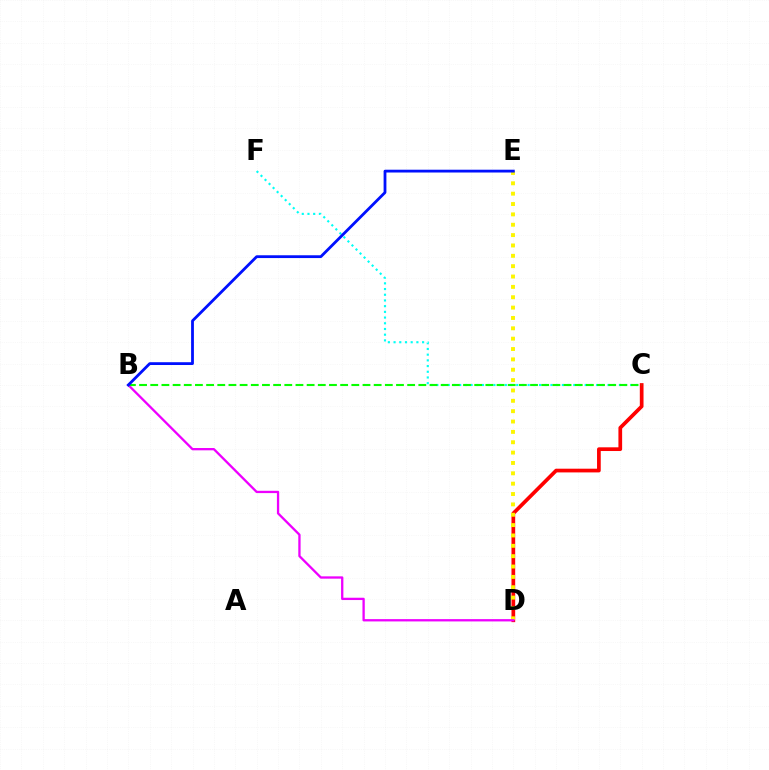{('C', 'D'): [{'color': '#ff0000', 'line_style': 'solid', 'thickness': 2.67}], ('D', 'E'): [{'color': '#fcf500', 'line_style': 'dotted', 'thickness': 2.81}], ('C', 'F'): [{'color': '#00fff6', 'line_style': 'dotted', 'thickness': 1.55}], ('B', 'D'): [{'color': '#ee00ff', 'line_style': 'solid', 'thickness': 1.66}], ('B', 'C'): [{'color': '#08ff00', 'line_style': 'dashed', 'thickness': 1.52}], ('B', 'E'): [{'color': '#0010ff', 'line_style': 'solid', 'thickness': 2.02}]}